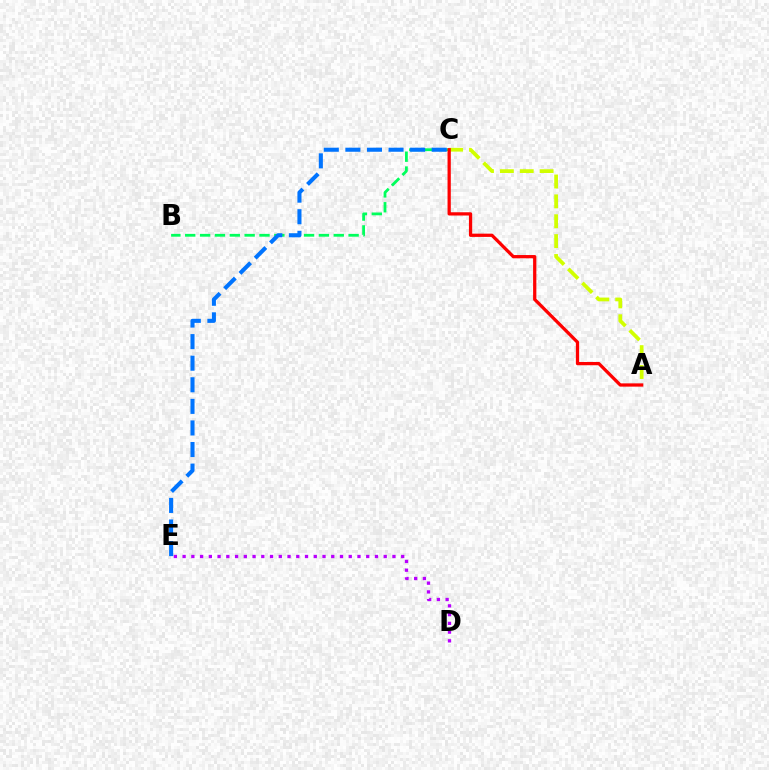{('D', 'E'): [{'color': '#b900ff', 'line_style': 'dotted', 'thickness': 2.38}], ('B', 'C'): [{'color': '#00ff5c', 'line_style': 'dashed', 'thickness': 2.02}], ('A', 'C'): [{'color': '#d1ff00', 'line_style': 'dashed', 'thickness': 2.7}, {'color': '#ff0000', 'line_style': 'solid', 'thickness': 2.35}], ('C', 'E'): [{'color': '#0074ff', 'line_style': 'dashed', 'thickness': 2.93}]}